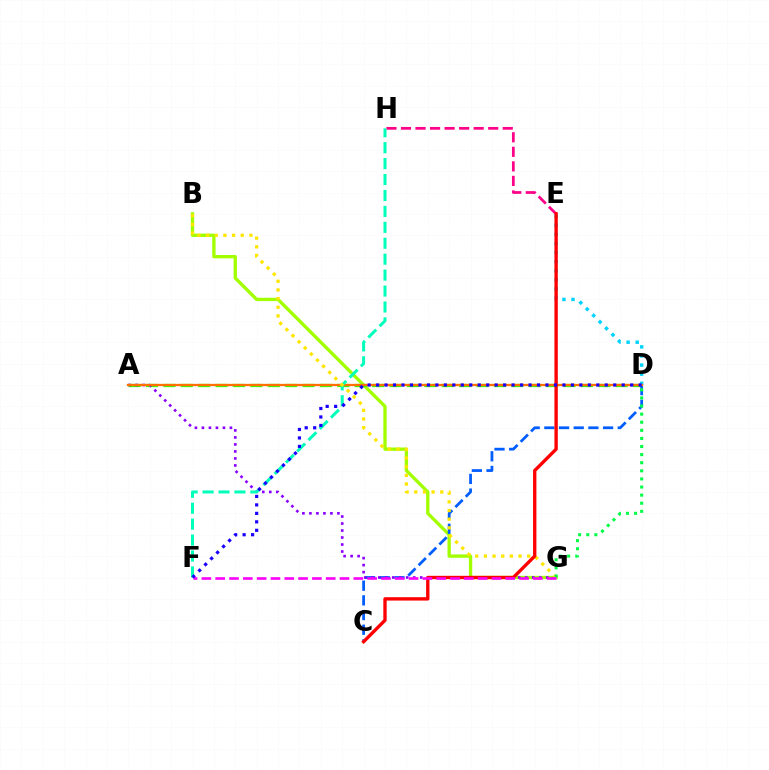{('B', 'G'): [{'color': '#a2ff00', 'line_style': 'solid', 'thickness': 2.39}, {'color': '#ffe600', 'line_style': 'dotted', 'thickness': 2.35}], ('A', 'D'): [{'color': '#31ff00', 'line_style': 'dashed', 'thickness': 2.36}, {'color': '#ff7000', 'line_style': 'solid', 'thickness': 1.64}], ('E', 'H'): [{'color': '#ff0088', 'line_style': 'dashed', 'thickness': 1.98}], ('D', 'E'): [{'color': '#00d3ff', 'line_style': 'dotted', 'thickness': 2.47}], ('C', 'D'): [{'color': '#005dff', 'line_style': 'dashed', 'thickness': 1.99}], ('A', 'G'): [{'color': '#8a00ff', 'line_style': 'dotted', 'thickness': 1.9}], ('F', 'H'): [{'color': '#00ffbb', 'line_style': 'dashed', 'thickness': 2.16}], ('C', 'E'): [{'color': '#ff0000', 'line_style': 'solid', 'thickness': 2.41}], ('D', 'G'): [{'color': '#00ff45', 'line_style': 'dotted', 'thickness': 2.2}], ('F', 'G'): [{'color': '#fa00f9', 'line_style': 'dashed', 'thickness': 1.88}], ('D', 'F'): [{'color': '#1900ff', 'line_style': 'dotted', 'thickness': 2.3}]}